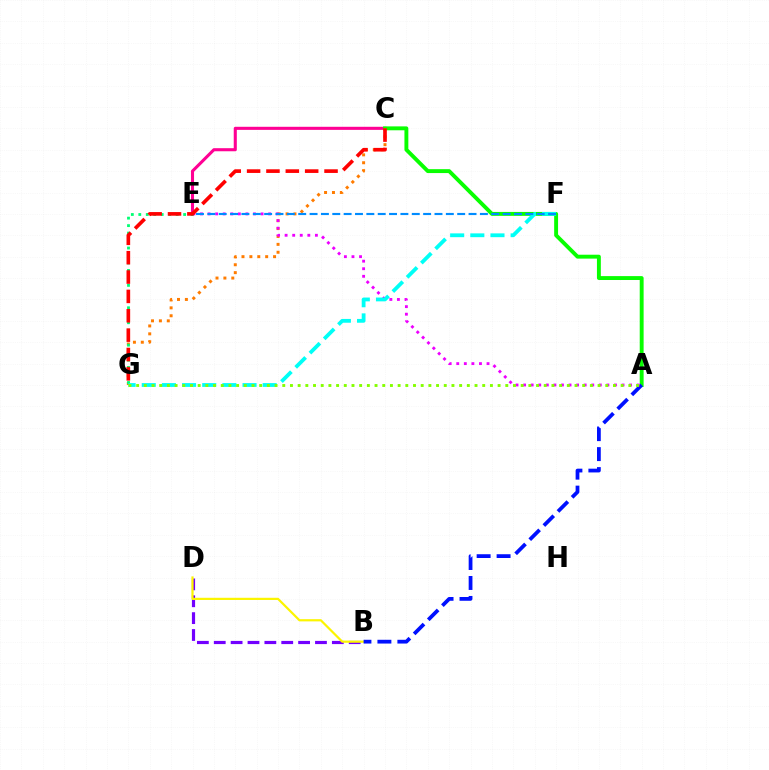{('C', 'E'): [{'color': '#ff0094', 'line_style': 'solid', 'thickness': 2.22}], ('B', 'D'): [{'color': '#7200ff', 'line_style': 'dashed', 'thickness': 2.29}, {'color': '#fcf500', 'line_style': 'solid', 'thickness': 1.59}], ('A', 'C'): [{'color': '#08ff00', 'line_style': 'solid', 'thickness': 2.81}], ('A', 'B'): [{'color': '#0010ff', 'line_style': 'dashed', 'thickness': 2.71}], ('C', 'G'): [{'color': '#ff7c00', 'line_style': 'dotted', 'thickness': 2.15}, {'color': '#ff0000', 'line_style': 'dashed', 'thickness': 2.63}], ('A', 'E'): [{'color': '#ee00ff', 'line_style': 'dotted', 'thickness': 2.06}], ('E', 'G'): [{'color': '#00ff74', 'line_style': 'dotted', 'thickness': 2.03}], ('F', 'G'): [{'color': '#00fff6', 'line_style': 'dashed', 'thickness': 2.74}], ('E', 'F'): [{'color': '#008cff', 'line_style': 'dashed', 'thickness': 1.54}], ('A', 'G'): [{'color': '#84ff00', 'line_style': 'dotted', 'thickness': 2.09}]}